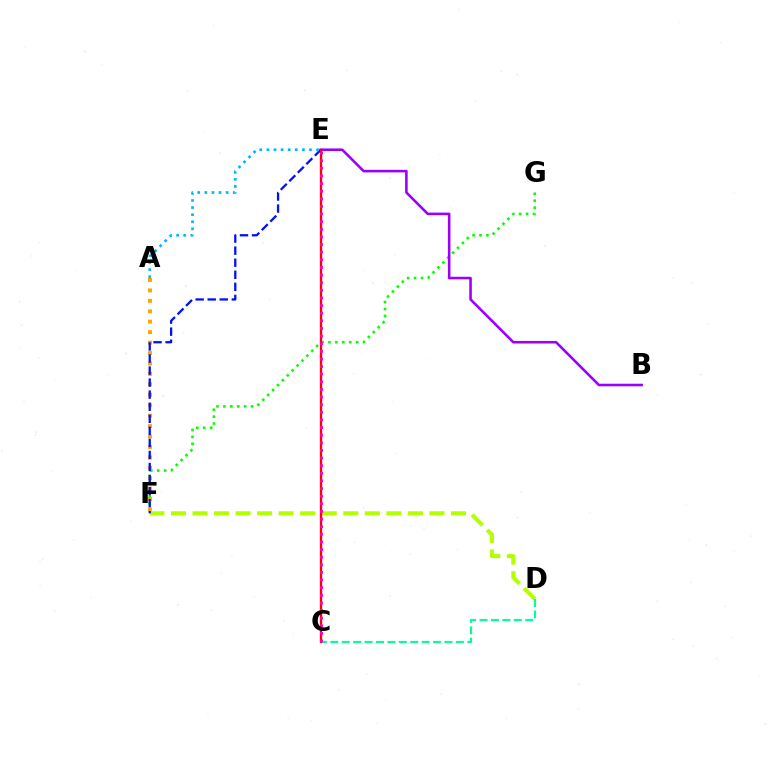{('F', 'G'): [{'color': '#08ff00', 'line_style': 'dotted', 'thickness': 1.88}], ('A', 'F'): [{'color': '#ffa500', 'line_style': 'dotted', 'thickness': 2.84}], ('B', 'E'): [{'color': '#9b00ff', 'line_style': 'solid', 'thickness': 1.85}], ('D', 'F'): [{'color': '#b3ff00', 'line_style': 'dashed', 'thickness': 2.93}], ('E', 'F'): [{'color': '#0010ff', 'line_style': 'dashed', 'thickness': 1.64}], ('C', 'D'): [{'color': '#00ff9d', 'line_style': 'dashed', 'thickness': 1.55}], ('A', 'E'): [{'color': '#00b5ff', 'line_style': 'dotted', 'thickness': 1.93}], ('C', 'E'): [{'color': '#ff0000', 'line_style': 'solid', 'thickness': 1.68}, {'color': '#ff00bd', 'line_style': 'dotted', 'thickness': 2.07}]}